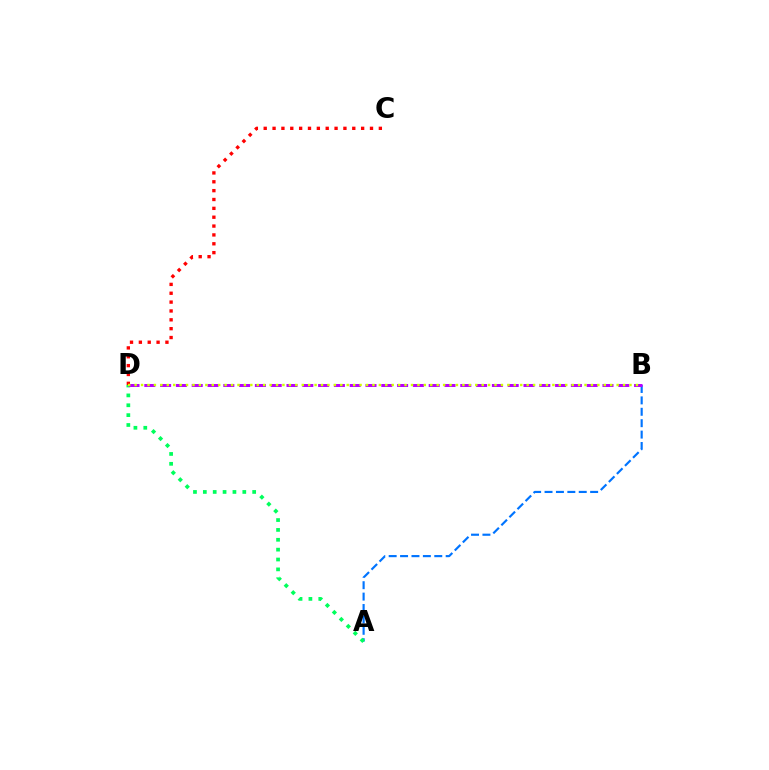{('A', 'B'): [{'color': '#0074ff', 'line_style': 'dashed', 'thickness': 1.55}], ('C', 'D'): [{'color': '#ff0000', 'line_style': 'dotted', 'thickness': 2.41}], ('A', 'D'): [{'color': '#00ff5c', 'line_style': 'dotted', 'thickness': 2.68}], ('B', 'D'): [{'color': '#b900ff', 'line_style': 'dashed', 'thickness': 2.15}, {'color': '#d1ff00', 'line_style': 'dotted', 'thickness': 1.75}]}